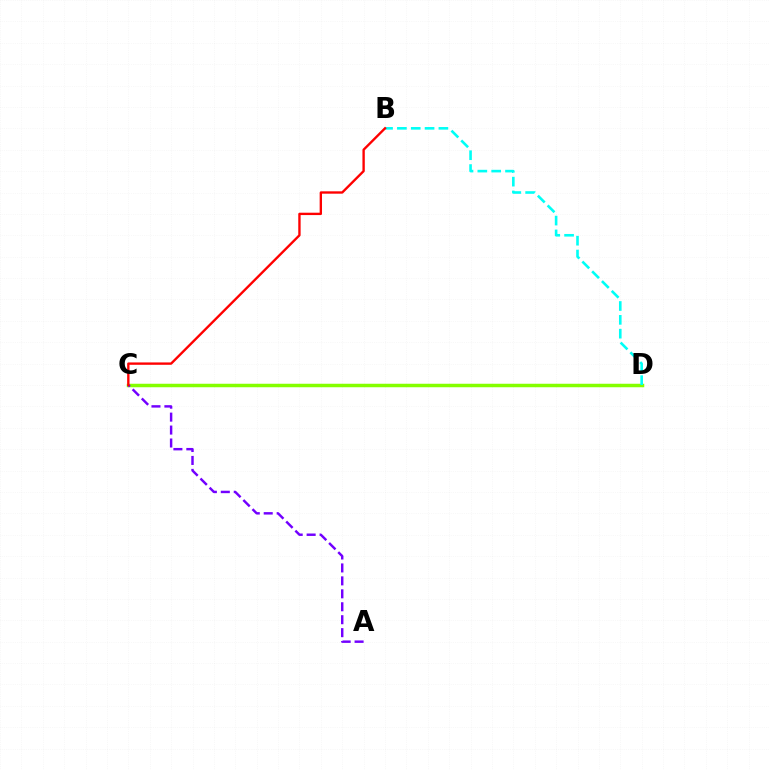{('C', 'D'): [{'color': '#84ff00', 'line_style': 'solid', 'thickness': 2.51}], ('A', 'C'): [{'color': '#7200ff', 'line_style': 'dashed', 'thickness': 1.76}], ('B', 'D'): [{'color': '#00fff6', 'line_style': 'dashed', 'thickness': 1.88}], ('B', 'C'): [{'color': '#ff0000', 'line_style': 'solid', 'thickness': 1.7}]}